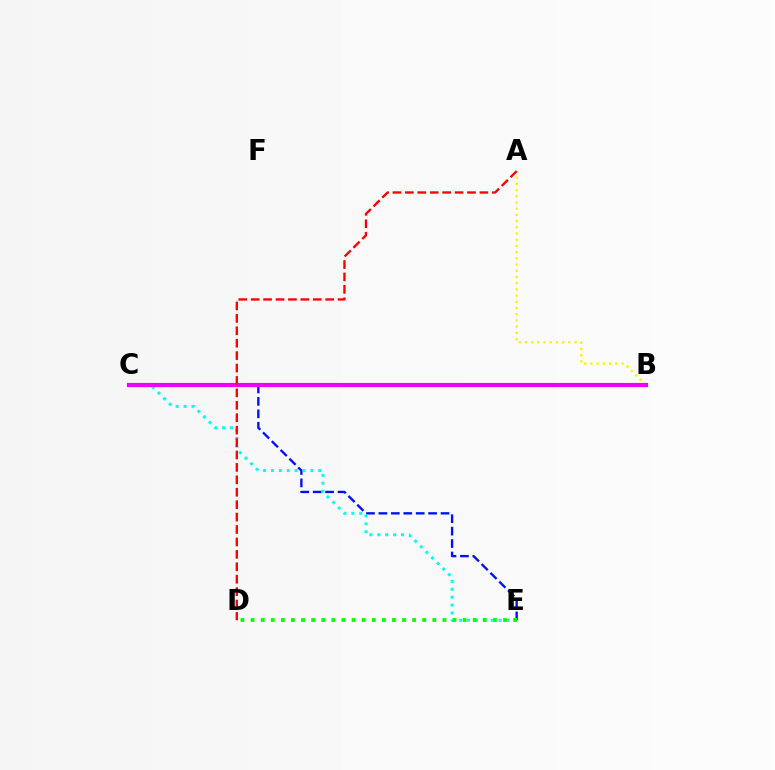{('C', 'E'): [{'color': '#0010ff', 'line_style': 'dashed', 'thickness': 1.69}, {'color': '#00fff6', 'line_style': 'dotted', 'thickness': 2.15}], ('A', 'B'): [{'color': '#fcf500', 'line_style': 'dotted', 'thickness': 1.69}], ('B', 'C'): [{'color': '#ee00ff', 'line_style': 'solid', 'thickness': 2.99}], ('D', 'E'): [{'color': '#08ff00', 'line_style': 'dotted', 'thickness': 2.74}], ('A', 'D'): [{'color': '#ff0000', 'line_style': 'dashed', 'thickness': 1.69}]}